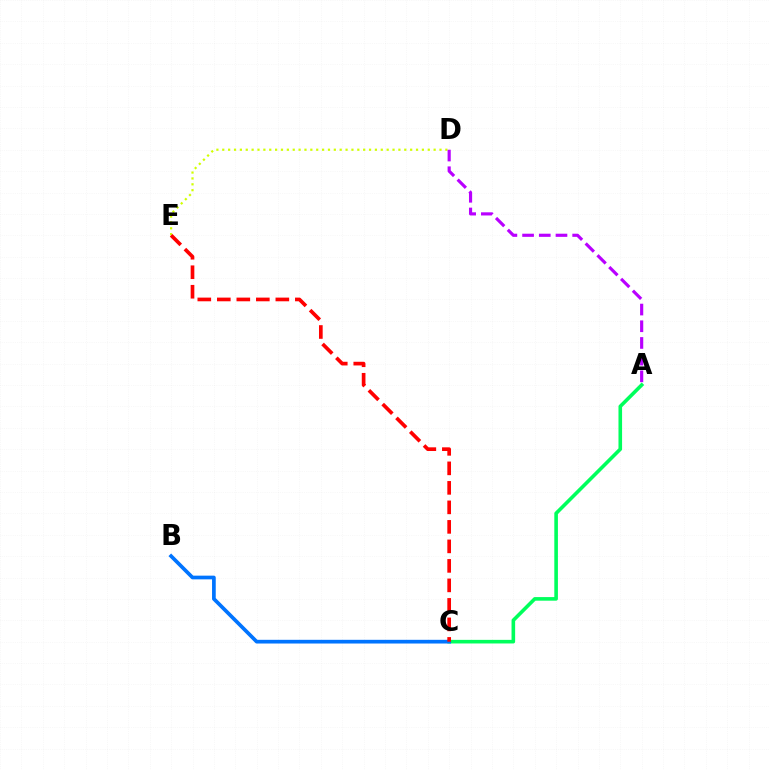{('A', 'C'): [{'color': '#00ff5c', 'line_style': 'solid', 'thickness': 2.6}], ('D', 'E'): [{'color': '#d1ff00', 'line_style': 'dotted', 'thickness': 1.6}], ('B', 'C'): [{'color': '#0074ff', 'line_style': 'solid', 'thickness': 2.67}], ('C', 'E'): [{'color': '#ff0000', 'line_style': 'dashed', 'thickness': 2.65}], ('A', 'D'): [{'color': '#b900ff', 'line_style': 'dashed', 'thickness': 2.27}]}